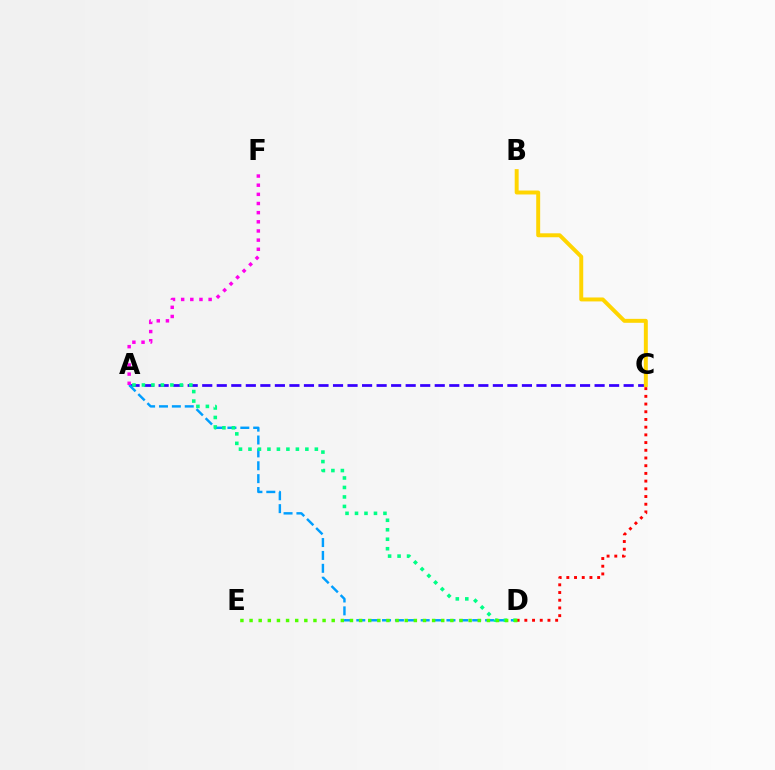{('A', 'C'): [{'color': '#3700ff', 'line_style': 'dashed', 'thickness': 1.97}], ('A', 'D'): [{'color': '#009eff', 'line_style': 'dashed', 'thickness': 1.75}, {'color': '#00ff86', 'line_style': 'dotted', 'thickness': 2.58}], ('C', 'D'): [{'color': '#ff0000', 'line_style': 'dotted', 'thickness': 2.09}], ('D', 'E'): [{'color': '#4fff00', 'line_style': 'dotted', 'thickness': 2.48}], ('A', 'F'): [{'color': '#ff00ed', 'line_style': 'dotted', 'thickness': 2.49}], ('B', 'C'): [{'color': '#ffd500', 'line_style': 'solid', 'thickness': 2.84}]}